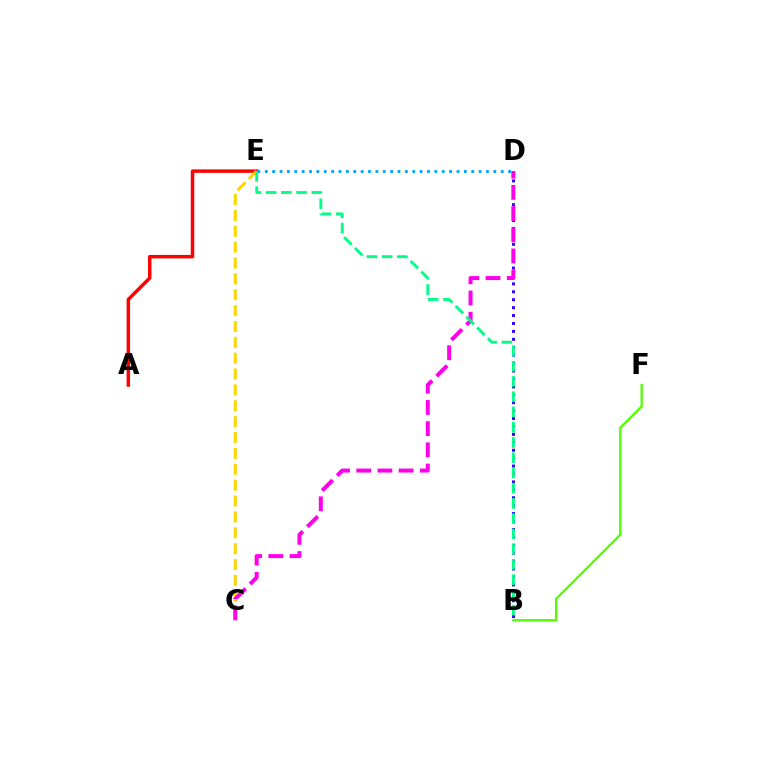{('A', 'E'): [{'color': '#ff0000', 'line_style': 'solid', 'thickness': 2.49}], ('D', 'E'): [{'color': '#009eff', 'line_style': 'dotted', 'thickness': 2.0}], ('C', 'E'): [{'color': '#ffd500', 'line_style': 'dashed', 'thickness': 2.16}], ('B', 'D'): [{'color': '#3700ff', 'line_style': 'dotted', 'thickness': 2.15}], ('B', 'F'): [{'color': '#4fff00', 'line_style': 'solid', 'thickness': 1.64}], ('C', 'D'): [{'color': '#ff00ed', 'line_style': 'dashed', 'thickness': 2.88}], ('B', 'E'): [{'color': '#00ff86', 'line_style': 'dashed', 'thickness': 2.07}]}